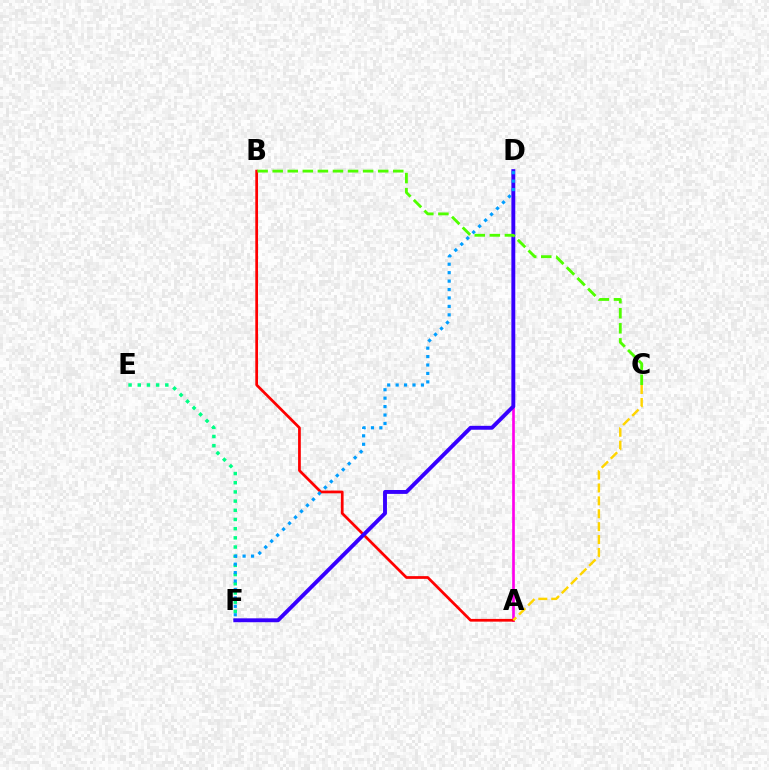{('A', 'D'): [{'color': '#ff00ed', 'line_style': 'solid', 'thickness': 1.92}], ('E', 'F'): [{'color': '#00ff86', 'line_style': 'dotted', 'thickness': 2.5}], ('A', 'B'): [{'color': '#ff0000', 'line_style': 'solid', 'thickness': 1.97}], ('A', 'C'): [{'color': '#ffd500', 'line_style': 'dashed', 'thickness': 1.75}], ('D', 'F'): [{'color': '#3700ff', 'line_style': 'solid', 'thickness': 2.81}, {'color': '#009eff', 'line_style': 'dotted', 'thickness': 2.29}], ('B', 'C'): [{'color': '#4fff00', 'line_style': 'dashed', 'thickness': 2.05}]}